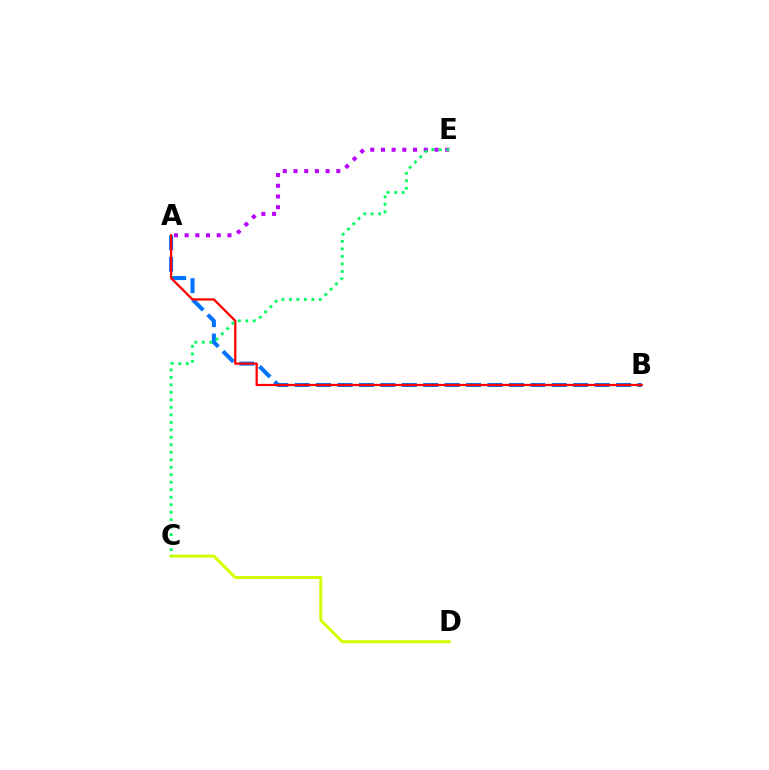{('A', 'B'): [{'color': '#0074ff', 'line_style': 'dashed', 'thickness': 2.91}, {'color': '#ff0000', 'line_style': 'solid', 'thickness': 1.63}], ('A', 'E'): [{'color': '#b900ff', 'line_style': 'dotted', 'thickness': 2.91}], ('C', 'D'): [{'color': '#d1ff00', 'line_style': 'solid', 'thickness': 2.15}], ('C', 'E'): [{'color': '#00ff5c', 'line_style': 'dotted', 'thickness': 2.03}]}